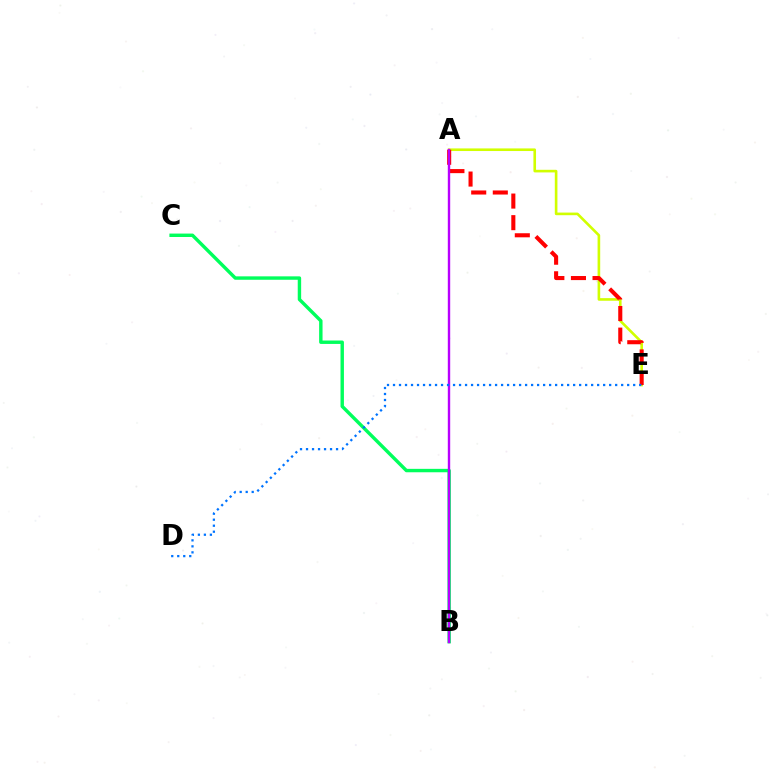{('B', 'C'): [{'color': '#00ff5c', 'line_style': 'solid', 'thickness': 2.46}], ('A', 'E'): [{'color': '#d1ff00', 'line_style': 'solid', 'thickness': 1.88}, {'color': '#ff0000', 'line_style': 'dashed', 'thickness': 2.93}], ('A', 'B'): [{'color': '#b900ff', 'line_style': 'solid', 'thickness': 1.73}], ('D', 'E'): [{'color': '#0074ff', 'line_style': 'dotted', 'thickness': 1.63}]}